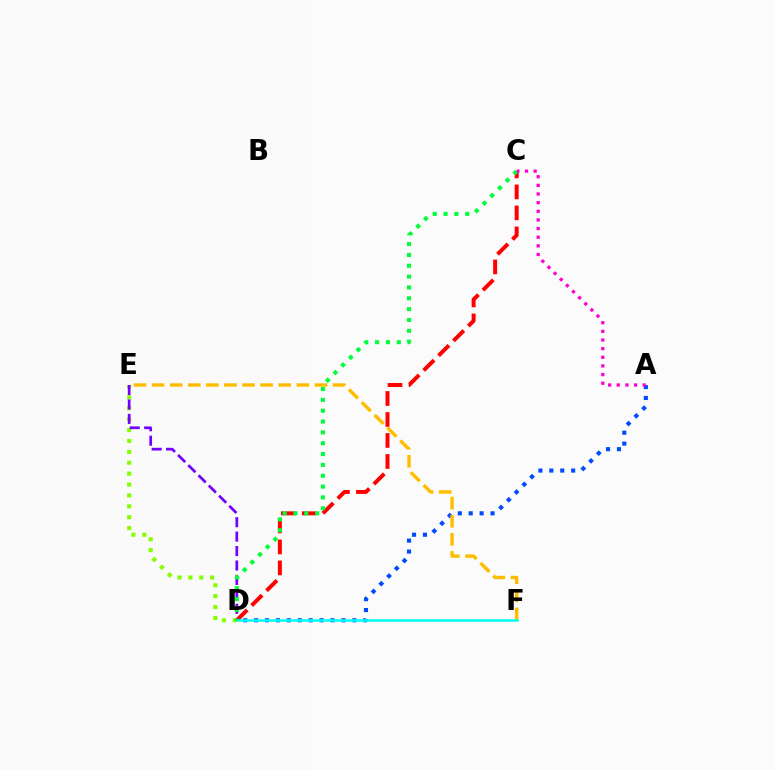{('C', 'D'): [{'color': '#ff0000', 'line_style': 'dashed', 'thickness': 2.85}, {'color': '#00ff39', 'line_style': 'dotted', 'thickness': 2.94}], ('A', 'D'): [{'color': '#004bff', 'line_style': 'dotted', 'thickness': 2.97}], ('D', 'E'): [{'color': '#84ff00', 'line_style': 'dotted', 'thickness': 2.96}, {'color': '#7200ff', 'line_style': 'dashed', 'thickness': 1.96}], ('E', 'F'): [{'color': '#ffbd00', 'line_style': 'dashed', 'thickness': 2.46}], ('D', 'F'): [{'color': '#00fff6', 'line_style': 'solid', 'thickness': 1.81}], ('A', 'C'): [{'color': '#ff00cf', 'line_style': 'dotted', 'thickness': 2.35}]}